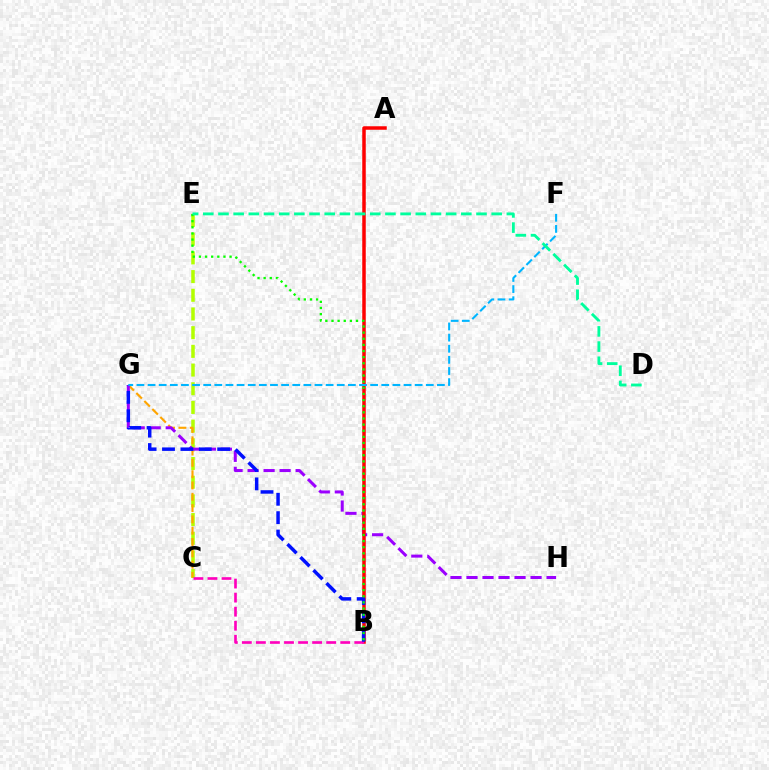{('C', 'E'): [{'color': '#b3ff00', 'line_style': 'dashed', 'thickness': 2.54}], ('C', 'G'): [{'color': '#ffa500', 'line_style': 'dashed', 'thickness': 1.54}], ('G', 'H'): [{'color': '#9b00ff', 'line_style': 'dashed', 'thickness': 2.18}], ('A', 'B'): [{'color': '#ff0000', 'line_style': 'solid', 'thickness': 2.52}], ('B', 'C'): [{'color': '#ff00bd', 'line_style': 'dashed', 'thickness': 1.91}], ('B', 'G'): [{'color': '#0010ff', 'line_style': 'dashed', 'thickness': 2.5}], ('B', 'E'): [{'color': '#08ff00', 'line_style': 'dotted', 'thickness': 1.67}], ('F', 'G'): [{'color': '#00b5ff', 'line_style': 'dashed', 'thickness': 1.51}], ('D', 'E'): [{'color': '#00ff9d', 'line_style': 'dashed', 'thickness': 2.06}]}